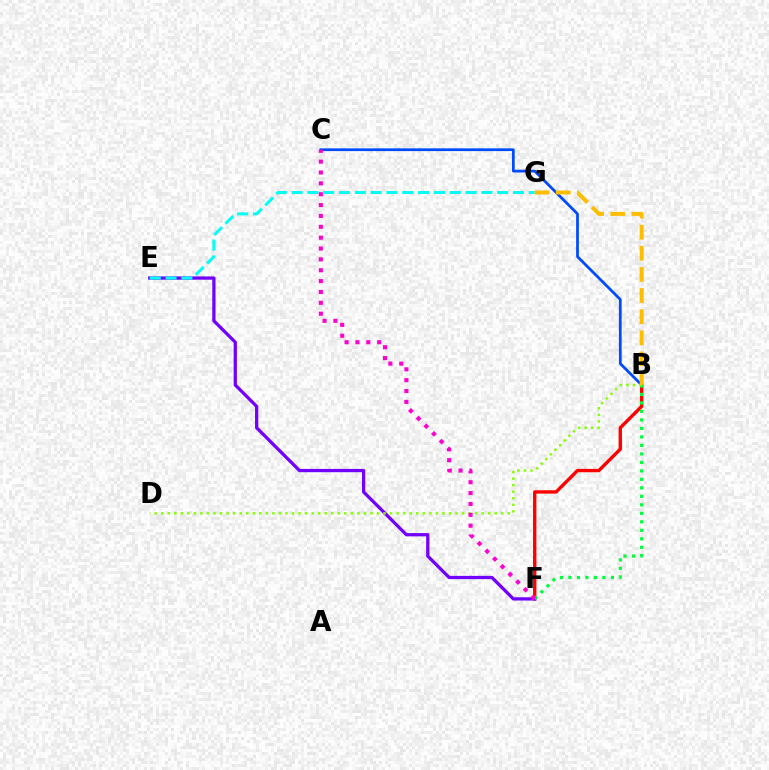{('B', 'C'): [{'color': '#004bff', 'line_style': 'solid', 'thickness': 1.98}], ('B', 'F'): [{'color': '#ff0000', 'line_style': 'solid', 'thickness': 2.42}, {'color': '#00ff39', 'line_style': 'dotted', 'thickness': 2.31}], ('E', 'F'): [{'color': '#7200ff', 'line_style': 'solid', 'thickness': 2.35}], ('B', 'D'): [{'color': '#84ff00', 'line_style': 'dotted', 'thickness': 1.78}], ('E', 'G'): [{'color': '#00fff6', 'line_style': 'dashed', 'thickness': 2.15}], ('B', 'G'): [{'color': '#ffbd00', 'line_style': 'dashed', 'thickness': 2.87}], ('C', 'F'): [{'color': '#ff00cf', 'line_style': 'dotted', 'thickness': 2.95}]}